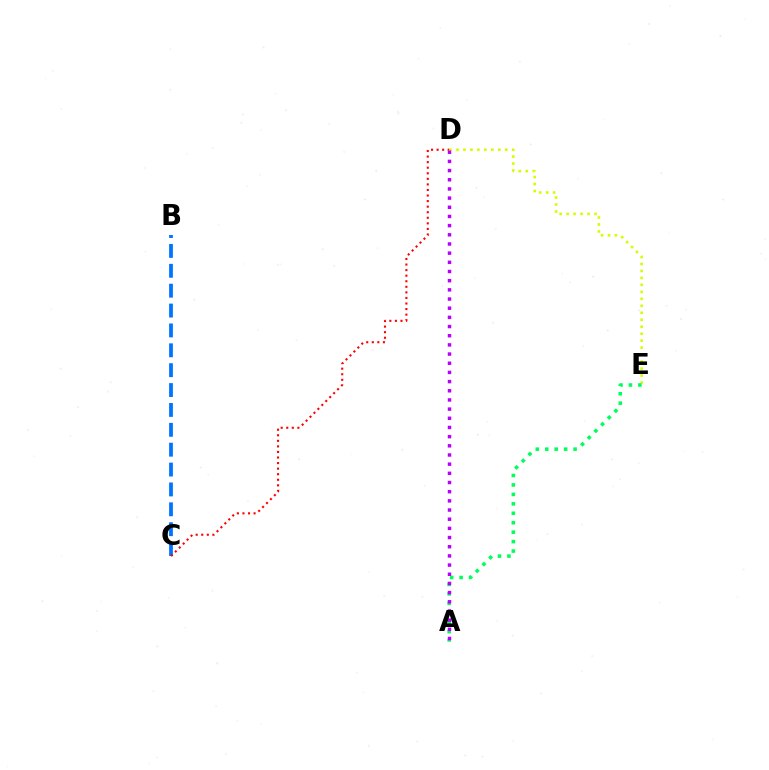{('B', 'C'): [{'color': '#0074ff', 'line_style': 'dashed', 'thickness': 2.7}], ('D', 'E'): [{'color': '#d1ff00', 'line_style': 'dotted', 'thickness': 1.89}], ('C', 'D'): [{'color': '#ff0000', 'line_style': 'dotted', 'thickness': 1.51}], ('A', 'E'): [{'color': '#00ff5c', 'line_style': 'dotted', 'thickness': 2.57}], ('A', 'D'): [{'color': '#b900ff', 'line_style': 'dotted', 'thickness': 2.49}]}